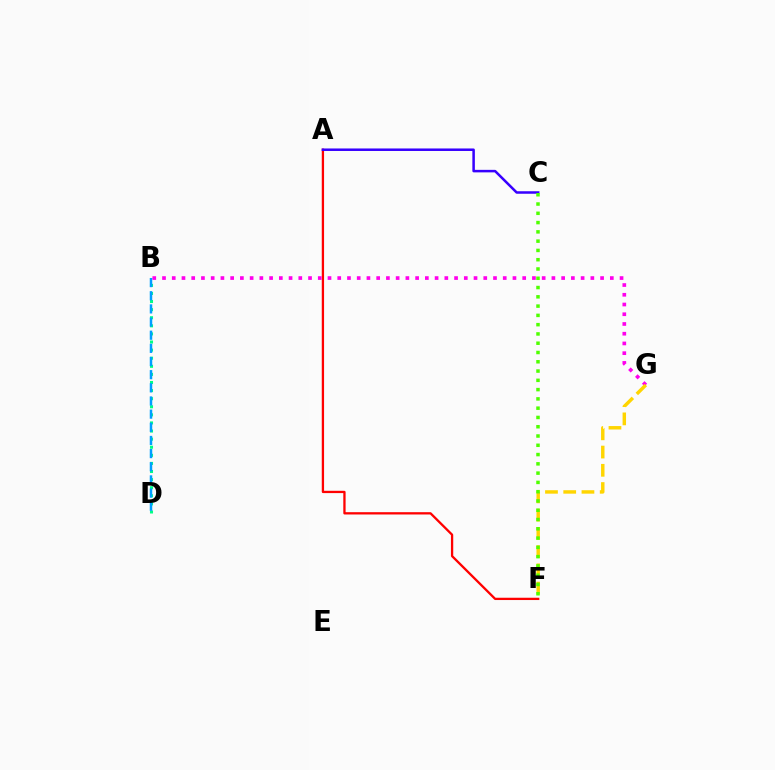{('A', 'F'): [{'color': '#ff0000', 'line_style': 'solid', 'thickness': 1.65}], ('B', 'D'): [{'color': '#00ff86', 'line_style': 'dotted', 'thickness': 2.2}, {'color': '#009eff', 'line_style': 'dashed', 'thickness': 1.79}], ('B', 'G'): [{'color': '#ff00ed', 'line_style': 'dotted', 'thickness': 2.64}], ('A', 'C'): [{'color': '#3700ff', 'line_style': 'solid', 'thickness': 1.81}], ('F', 'G'): [{'color': '#ffd500', 'line_style': 'dashed', 'thickness': 2.48}], ('C', 'F'): [{'color': '#4fff00', 'line_style': 'dotted', 'thickness': 2.52}]}